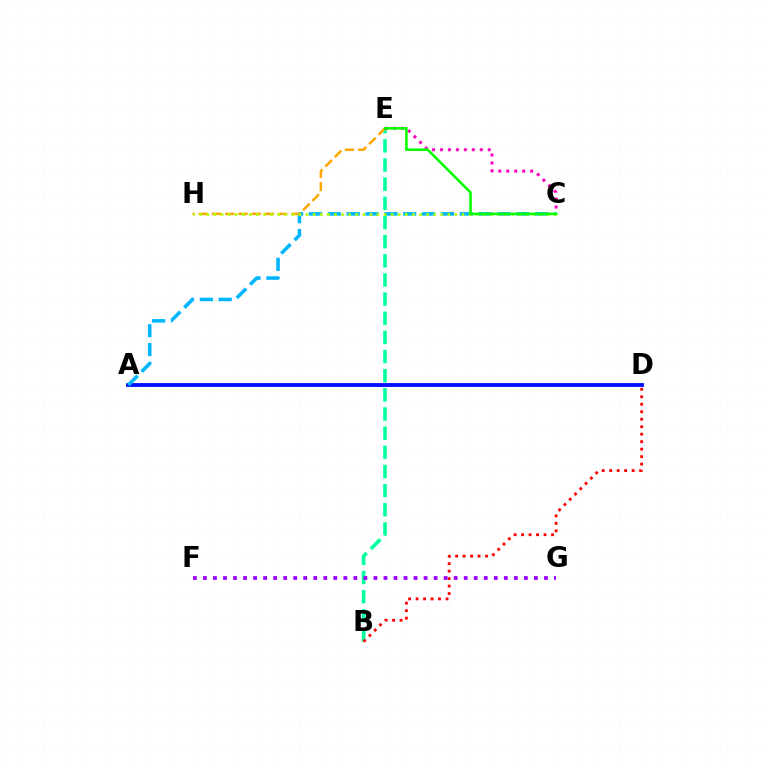{('B', 'E'): [{'color': '#00ff9d', 'line_style': 'dashed', 'thickness': 2.6}], ('B', 'D'): [{'color': '#ff0000', 'line_style': 'dotted', 'thickness': 2.03}], ('A', 'D'): [{'color': '#0010ff', 'line_style': 'solid', 'thickness': 2.76}], ('A', 'C'): [{'color': '#00b5ff', 'line_style': 'dashed', 'thickness': 2.56}], ('E', 'H'): [{'color': '#ffa500', 'line_style': 'dashed', 'thickness': 1.8}], ('C', 'E'): [{'color': '#ff00bd', 'line_style': 'dotted', 'thickness': 2.17}, {'color': '#08ff00', 'line_style': 'solid', 'thickness': 1.86}], ('C', 'H'): [{'color': '#b3ff00', 'line_style': 'dotted', 'thickness': 1.93}], ('F', 'G'): [{'color': '#9b00ff', 'line_style': 'dotted', 'thickness': 2.73}]}